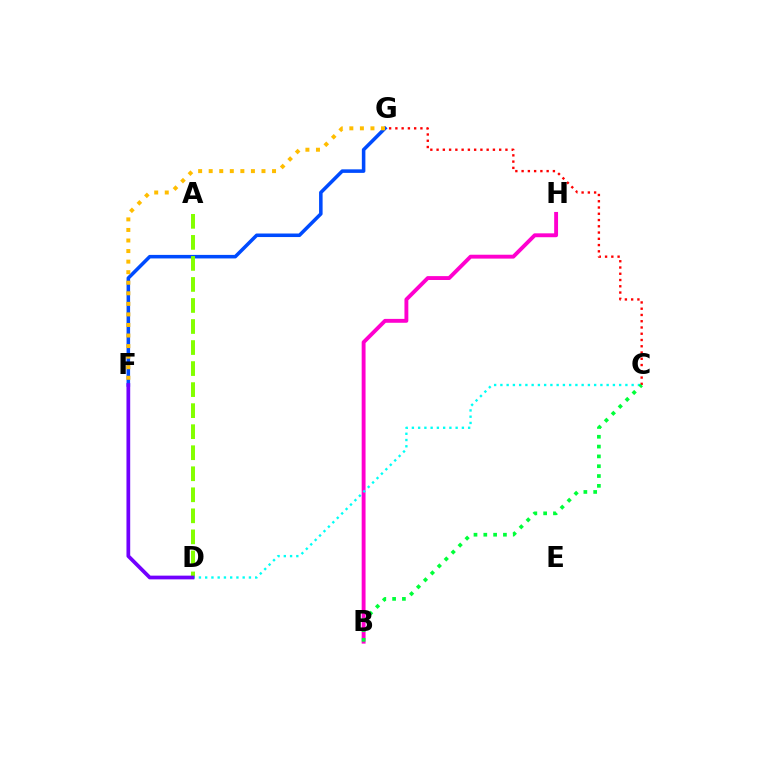{('F', 'G'): [{'color': '#004bff', 'line_style': 'solid', 'thickness': 2.55}, {'color': '#ffbd00', 'line_style': 'dotted', 'thickness': 2.87}], ('C', 'G'): [{'color': '#ff0000', 'line_style': 'dotted', 'thickness': 1.7}], ('B', 'H'): [{'color': '#ff00cf', 'line_style': 'solid', 'thickness': 2.8}], ('A', 'D'): [{'color': '#84ff00', 'line_style': 'dashed', 'thickness': 2.86}], ('C', 'D'): [{'color': '#00fff6', 'line_style': 'dotted', 'thickness': 1.7}], ('B', 'C'): [{'color': '#00ff39', 'line_style': 'dotted', 'thickness': 2.67}], ('D', 'F'): [{'color': '#7200ff', 'line_style': 'solid', 'thickness': 2.69}]}